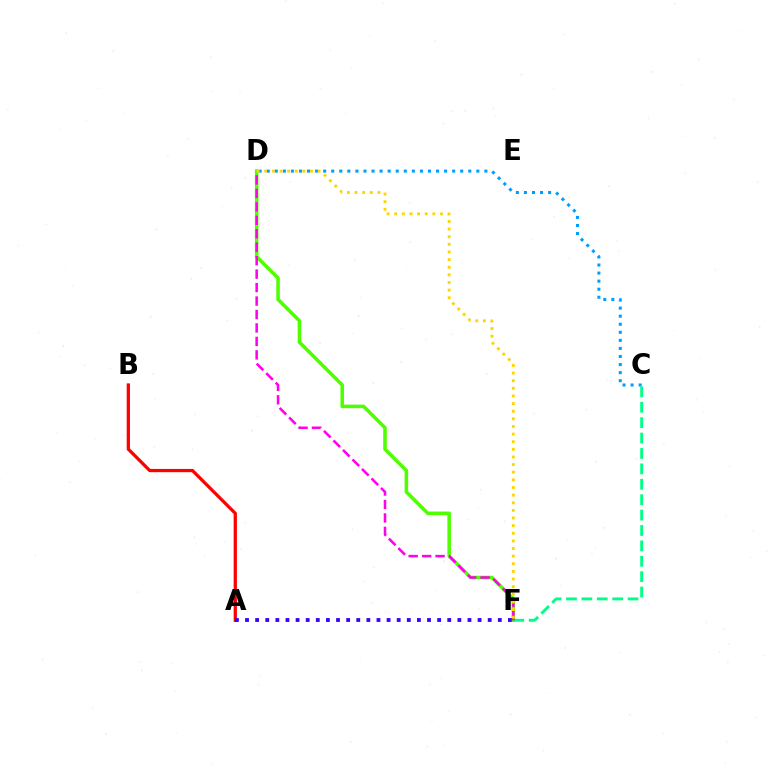{('D', 'F'): [{'color': '#4fff00', 'line_style': 'solid', 'thickness': 2.55}, {'color': '#ff00ed', 'line_style': 'dashed', 'thickness': 1.83}, {'color': '#ffd500', 'line_style': 'dotted', 'thickness': 2.07}], ('C', 'D'): [{'color': '#009eff', 'line_style': 'dotted', 'thickness': 2.19}], ('C', 'F'): [{'color': '#00ff86', 'line_style': 'dashed', 'thickness': 2.09}], ('A', 'B'): [{'color': '#ff0000', 'line_style': 'solid', 'thickness': 2.35}], ('A', 'F'): [{'color': '#3700ff', 'line_style': 'dotted', 'thickness': 2.75}]}